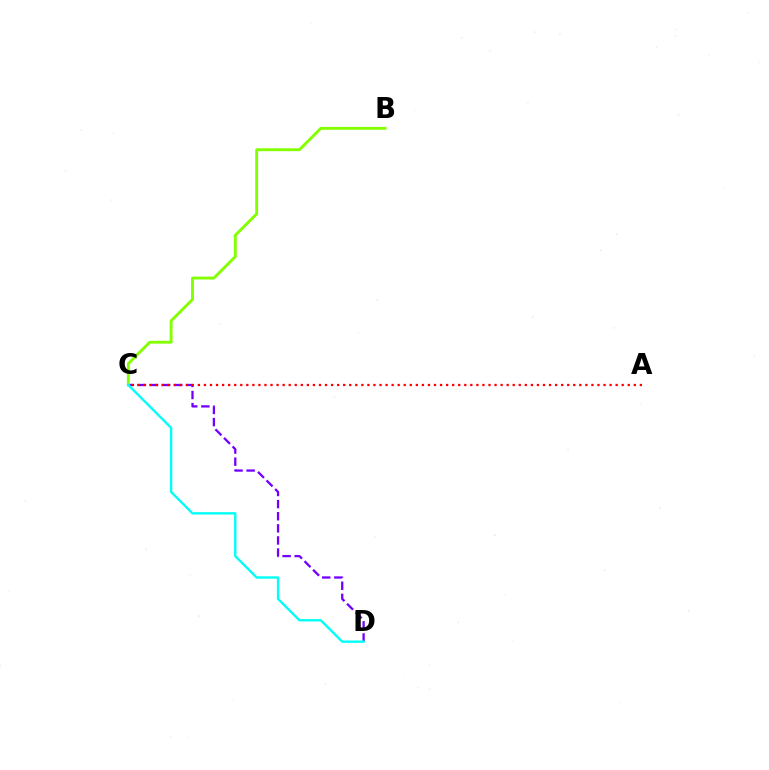{('C', 'D'): [{'color': '#7200ff', 'line_style': 'dashed', 'thickness': 1.65}, {'color': '#00fff6', 'line_style': 'solid', 'thickness': 1.71}], ('A', 'C'): [{'color': '#ff0000', 'line_style': 'dotted', 'thickness': 1.65}], ('B', 'C'): [{'color': '#84ff00', 'line_style': 'solid', 'thickness': 2.08}]}